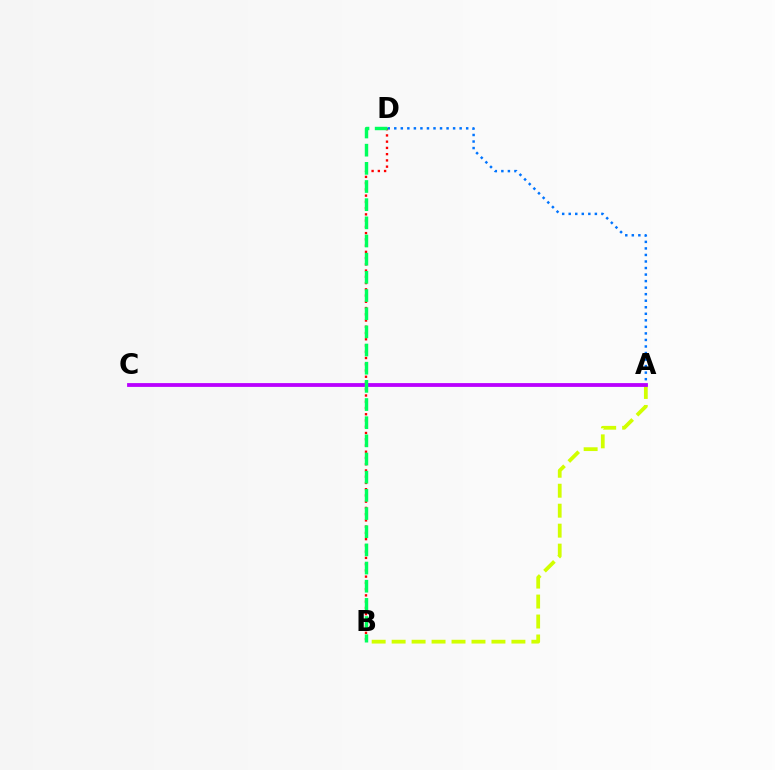{('B', 'D'): [{'color': '#ff0000', 'line_style': 'dotted', 'thickness': 1.7}, {'color': '#00ff5c', 'line_style': 'dashed', 'thickness': 2.47}], ('A', 'D'): [{'color': '#0074ff', 'line_style': 'dotted', 'thickness': 1.78}], ('A', 'B'): [{'color': '#d1ff00', 'line_style': 'dashed', 'thickness': 2.71}], ('A', 'C'): [{'color': '#b900ff', 'line_style': 'solid', 'thickness': 2.74}]}